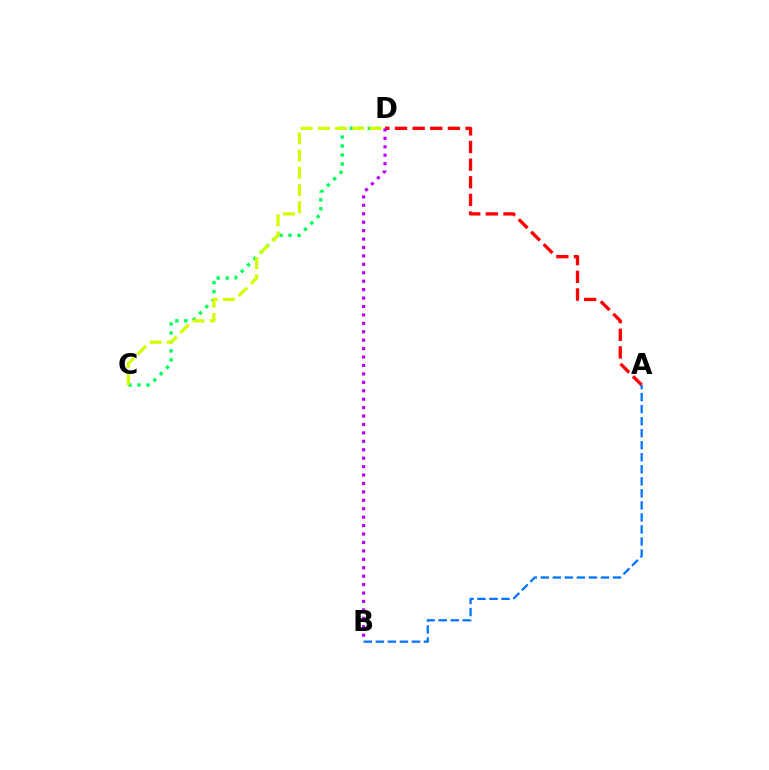{('A', 'D'): [{'color': '#ff0000', 'line_style': 'dashed', 'thickness': 2.4}], ('C', 'D'): [{'color': '#00ff5c', 'line_style': 'dotted', 'thickness': 2.43}, {'color': '#d1ff00', 'line_style': 'dashed', 'thickness': 2.34}], ('A', 'B'): [{'color': '#0074ff', 'line_style': 'dashed', 'thickness': 1.63}], ('B', 'D'): [{'color': '#b900ff', 'line_style': 'dotted', 'thickness': 2.29}]}